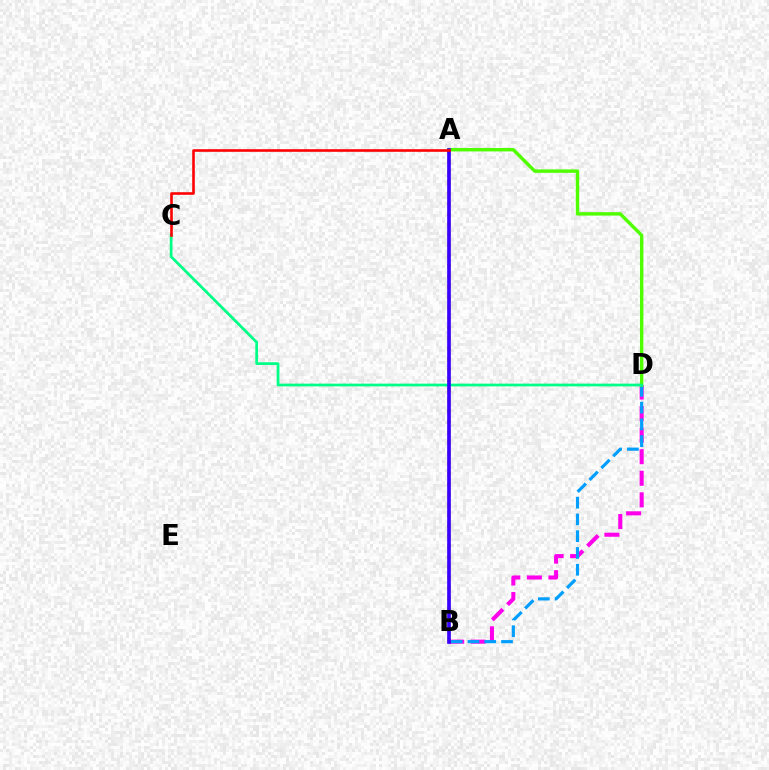{('A', 'B'): [{'color': '#ffd500', 'line_style': 'dotted', 'thickness': 2.83}, {'color': '#3700ff', 'line_style': 'solid', 'thickness': 2.64}], ('B', 'D'): [{'color': '#ff00ed', 'line_style': 'dashed', 'thickness': 2.93}, {'color': '#009eff', 'line_style': 'dashed', 'thickness': 2.28}], ('A', 'D'): [{'color': '#4fff00', 'line_style': 'solid', 'thickness': 2.45}], ('C', 'D'): [{'color': '#00ff86', 'line_style': 'solid', 'thickness': 1.98}], ('A', 'C'): [{'color': '#ff0000', 'line_style': 'solid', 'thickness': 1.87}]}